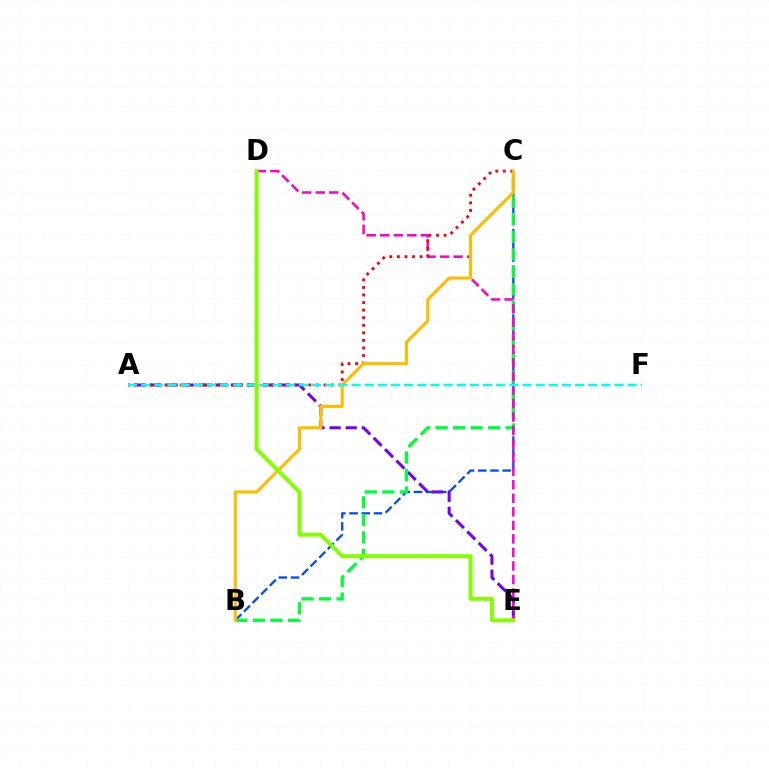{('B', 'C'): [{'color': '#004bff', 'line_style': 'dashed', 'thickness': 1.66}, {'color': '#00ff39', 'line_style': 'dashed', 'thickness': 2.38}, {'color': '#ffbd00', 'line_style': 'solid', 'thickness': 2.24}], ('A', 'E'): [{'color': '#7200ff', 'line_style': 'dashed', 'thickness': 2.19}], ('D', 'E'): [{'color': '#ff00cf', 'line_style': 'dashed', 'thickness': 1.84}, {'color': '#84ff00', 'line_style': 'solid', 'thickness': 2.84}], ('A', 'C'): [{'color': '#ff0000', 'line_style': 'dotted', 'thickness': 2.06}], ('A', 'F'): [{'color': '#00fff6', 'line_style': 'dashed', 'thickness': 1.79}]}